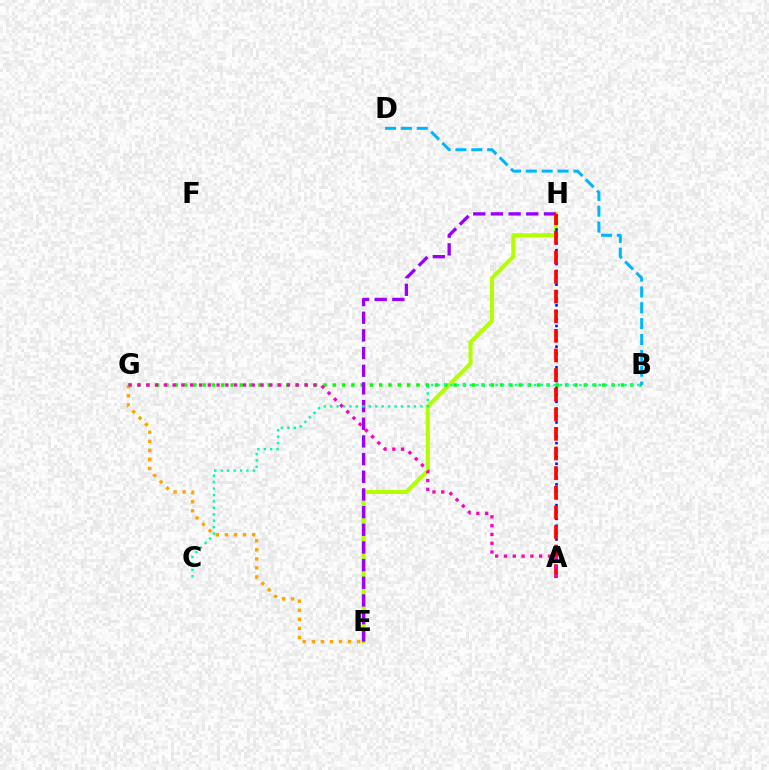{('E', 'H'): [{'color': '#b3ff00', 'line_style': 'solid', 'thickness': 2.94}, {'color': '#9b00ff', 'line_style': 'dashed', 'thickness': 2.4}], ('B', 'G'): [{'color': '#08ff00', 'line_style': 'dotted', 'thickness': 2.53}], ('B', 'D'): [{'color': '#00b5ff', 'line_style': 'dashed', 'thickness': 2.15}], ('B', 'C'): [{'color': '#00ff9d', 'line_style': 'dotted', 'thickness': 1.75}], ('A', 'H'): [{'color': '#0010ff', 'line_style': 'dotted', 'thickness': 1.87}, {'color': '#ff0000', 'line_style': 'dashed', 'thickness': 2.66}], ('E', 'G'): [{'color': '#ffa500', 'line_style': 'dotted', 'thickness': 2.46}], ('A', 'G'): [{'color': '#ff00bd', 'line_style': 'dotted', 'thickness': 2.39}]}